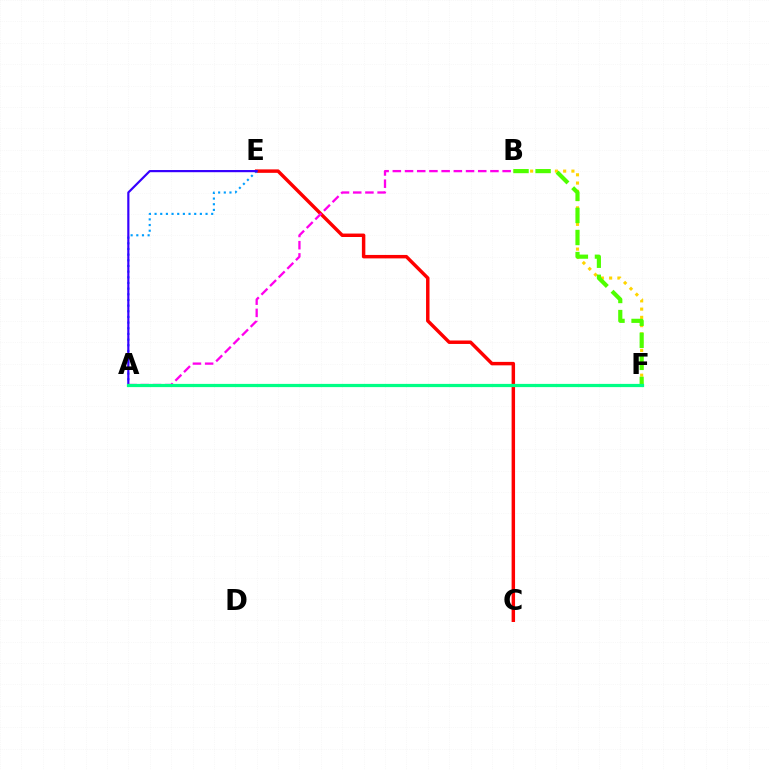{('C', 'E'): [{'color': '#ff0000', 'line_style': 'solid', 'thickness': 2.49}], ('A', 'E'): [{'color': '#009eff', 'line_style': 'dotted', 'thickness': 1.54}, {'color': '#3700ff', 'line_style': 'solid', 'thickness': 1.57}], ('B', 'F'): [{'color': '#ffd500', 'line_style': 'dotted', 'thickness': 2.24}, {'color': '#4fff00', 'line_style': 'dashed', 'thickness': 3.0}], ('A', 'B'): [{'color': '#ff00ed', 'line_style': 'dashed', 'thickness': 1.66}], ('A', 'F'): [{'color': '#00ff86', 'line_style': 'solid', 'thickness': 2.32}]}